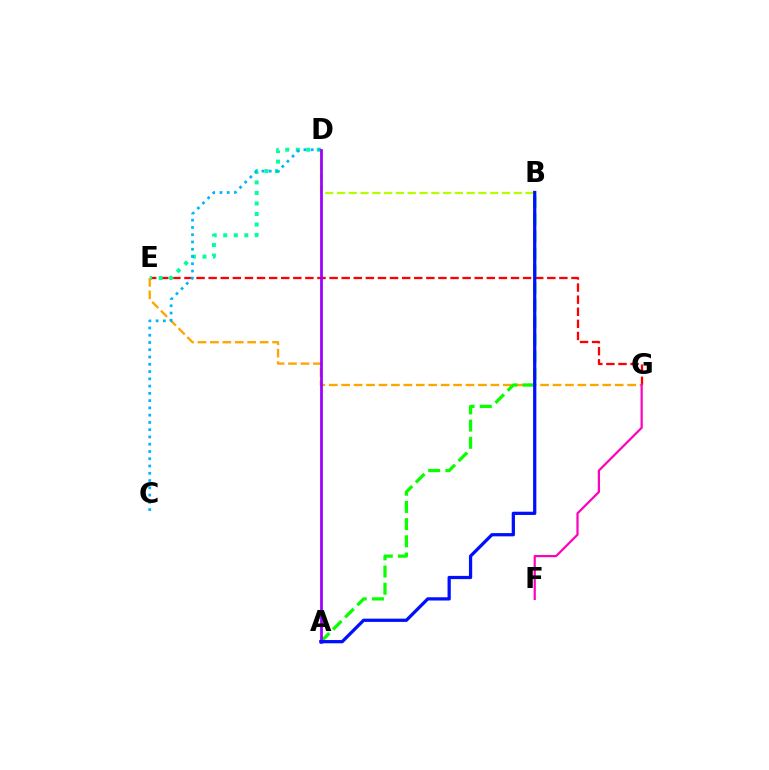{('E', 'G'): [{'color': '#ff0000', 'line_style': 'dashed', 'thickness': 1.64}, {'color': '#ffa500', 'line_style': 'dashed', 'thickness': 1.69}], ('D', 'E'): [{'color': '#00ff9d', 'line_style': 'dotted', 'thickness': 2.86}], ('C', 'D'): [{'color': '#00b5ff', 'line_style': 'dotted', 'thickness': 1.97}], ('B', 'D'): [{'color': '#b3ff00', 'line_style': 'dashed', 'thickness': 1.6}], ('A', 'B'): [{'color': '#08ff00', 'line_style': 'dashed', 'thickness': 2.34}, {'color': '#0010ff', 'line_style': 'solid', 'thickness': 2.34}], ('A', 'D'): [{'color': '#9b00ff', 'line_style': 'solid', 'thickness': 1.98}], ('F', 'G'): [{'color': '#ff00bd', 'line_style': 'solid', 'thickness': 1.59}]}